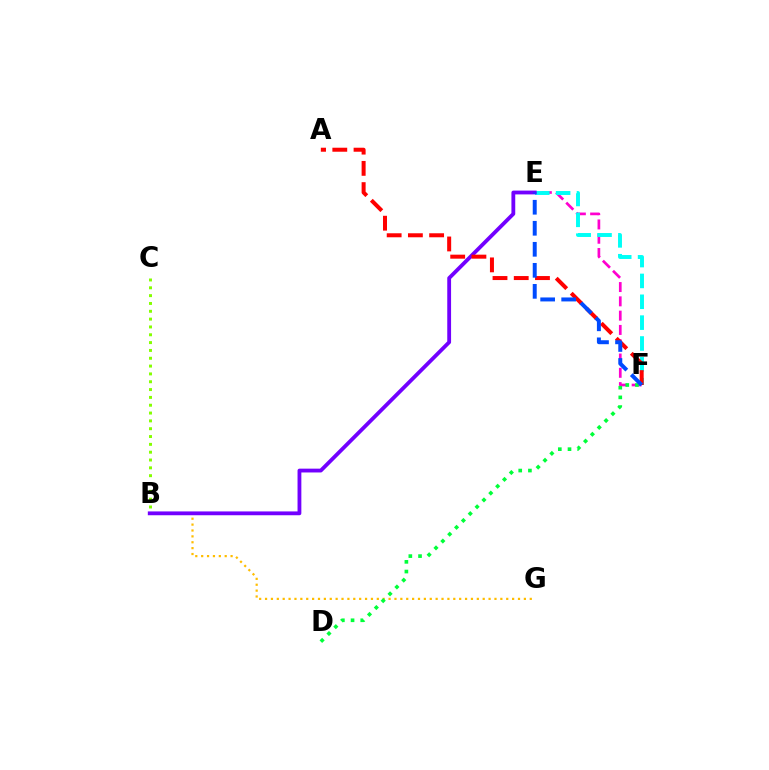{('E', 'F'): [{'color': '#ff00cf', 'line_style': 'dashed', 'thickness': 1.94}, {'color': '#00fff6', 'line_style': 'dashed', 'thickness': 2.83}, {'color': '#004bff', 'line_style': 'dashed', 'thickness': 2.86}], ('B', 'G'): [{'color': '#ffbd00', 'line_style': 'dotted', 'thickness': 1.6}], ('B', 'C'): [{'color': '#84ff00', 'line_style': 'dotted', 'thickness': 2.13}], ('B', 'E'): [{'color': '#7200ff', 'line_style': 'solid', 'thickness': 2.75}], ('A', 'F'): [{'color': '#ff0000', 'line_style': 'dashed', 'thickness': 2.88}], ('D', 'F'): [{'color': '#00ff39', 'line_style': 'dotted', 'thickness': 2.63}]}